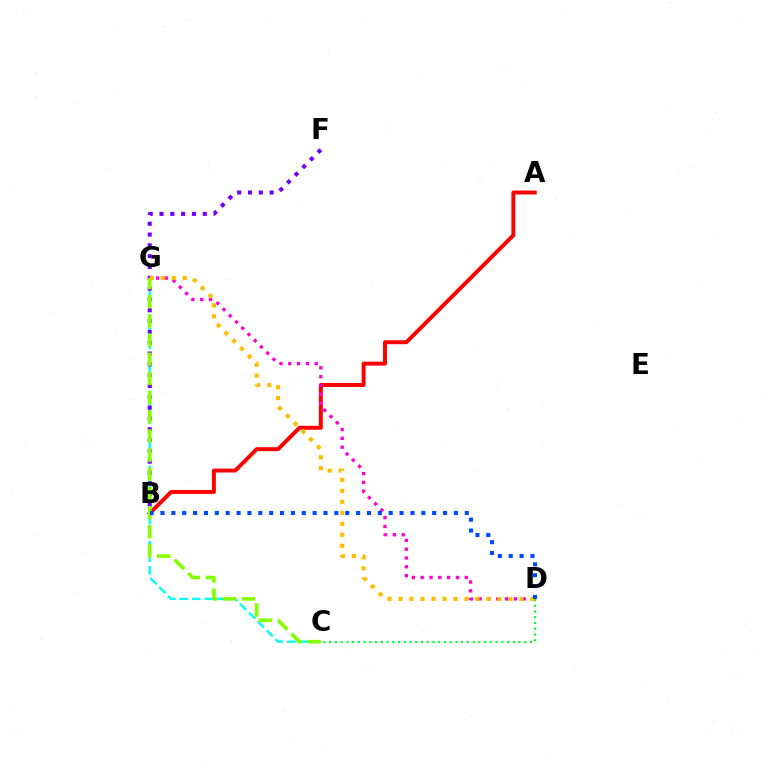{('C', 'G'): [{'color': '#00fff6', 'line_style': 'dashed', 'thickness': 1.7}, {'color': '#84ff00', 'line_style': 'dashed', 'thickness': 2.6}], ('A', 'B'): [{'color': '#ff0000', 'line_style': 'solid', 'thickness': 2.84}], ('D', 'G'): [{'color': '#ff00cf', 'line_style': 'dotted', 'thickness': 2.4}, {'color': '#ffbd00', 'line_style': 'dotted', 'thickness': 2.99}], ('B', 'F'): [{'color': '#7200ff', 'line_style': 'dotted', 'thickness': 2.94}], ('C', 'D'): [{'color': '#00ff39', 'line_style': 'dotted', 'thickness': 1.56}], ('B', 'D'): [{'color': '#004bff', 'line_style': 'dotted', 'thickness': 2.95}]}